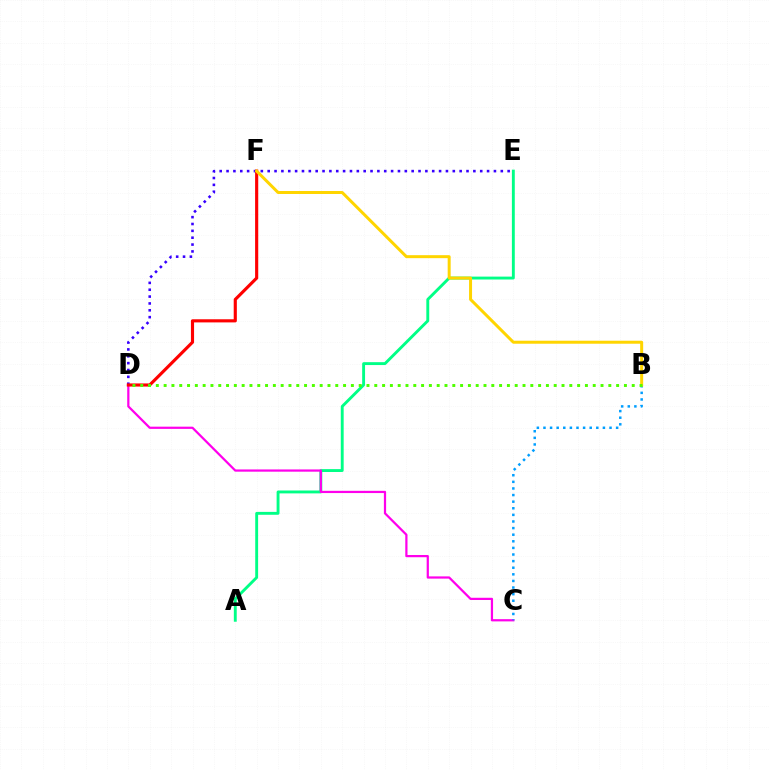{('A', 'E'): [{'color': '#00ff86', 'line_style': 'solid', 'thickness': 2.08}], ('D', 'E'): [{'color': '#3700ff', 'line_style': 'dotted', 'thickness': 1.86}], ('C', 'D'): [{'color': '#ff00ed', 'line_style': 'solid', 'thickness': 1.6}], ('B', 'C'): [{'color': '#009eff', 'line_style': 'dotted', 'thickness': 1.79}], ('D', 'F'): [{'color': '#ff0000', 'line_style': 'solid', 'thickness': 2.26}], ('B', 'F'): [{'color': '#ffd500', 'line_style': 'solid', 'thickness': 2.16}], ('B', 'D'): [{'color': '#4fff00', 'line_style': 'dotted', 'thickness': 2.12}]}